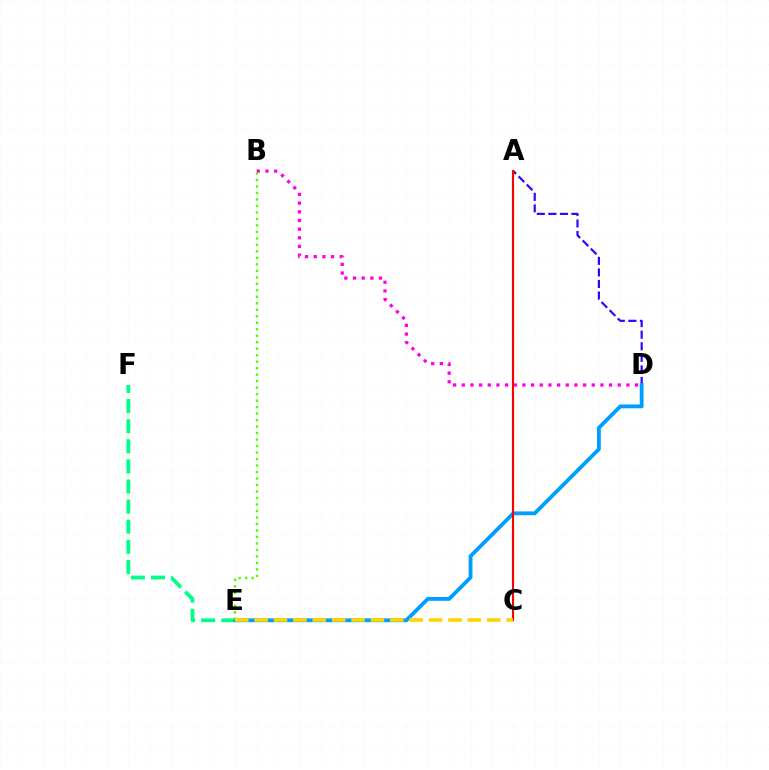{('E', 'F'): [{'color': '#00ff86', 'line_style': 'dashed', 'thickness': 2.73}], ('A', 'D'): [{'color': '#3700ff', 'line_style': 'dashed', 'thickness': 1.57}], ('D', 'E'): [{'color': '#009eff', 'line_style': 'solid', 'thickness': 2.76}], ('B', 'D'): [{'color': '#ff00ed', 'line_style': 'dotted', 'thickness': 2.35}], ('B', 'E'): [{'color': '#4fff00', 'line_style': 'dotted', 'thickness': 1.76}], ('A', 'C'): [{'color': '#ff0000', 'line_style': 'solid', 'thickness': 1.54}], ('C', 'E'): [{'color': '#ffd500', 'line_style': 'dashed', 'thickness': 2.63}]}